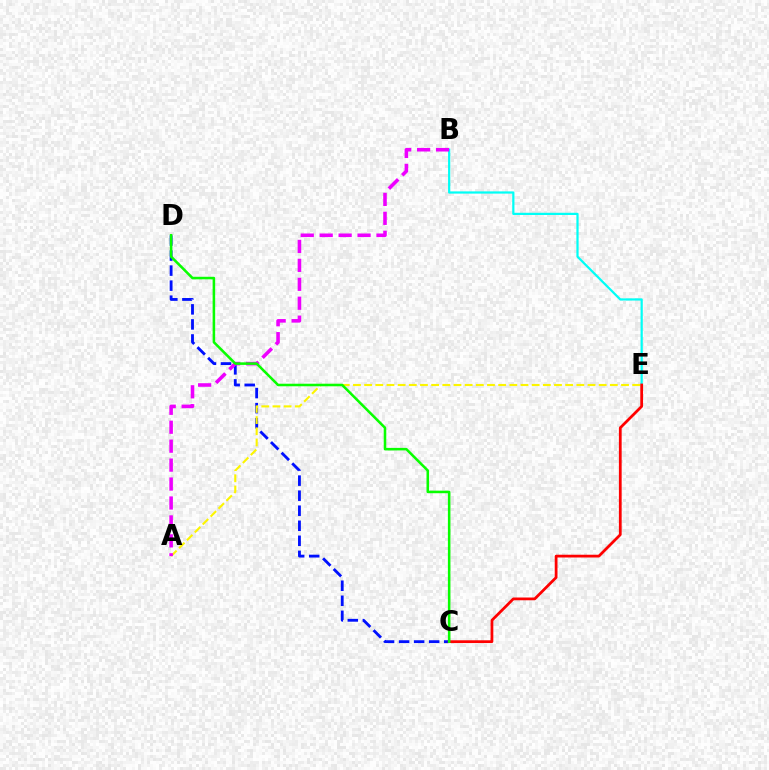{('C', 'D'): [{'color': '#0010ff', 'line_style': 'dashed', 'thickness': 2.04}, {'color': '#08ff00', 'line_style': 'solid', 'thickness': 1.84}], ('B', 'E'): [{'color': '#00fff6', 'line_style': 'solid', 'thickness': 1.6}], ('C', 'E'): [{'color': '#ff0000', 'line_style': 'solid', 'thickness': 1.99}], ('A', 'E'): [{'color': '#fcf500', 'line_style': 'dashed', 'thickness': 1.52}], ('A', 'B'): [{'color': '#ee00ff', 'line_style': 'dashed', 'thickness': 2.57}]}